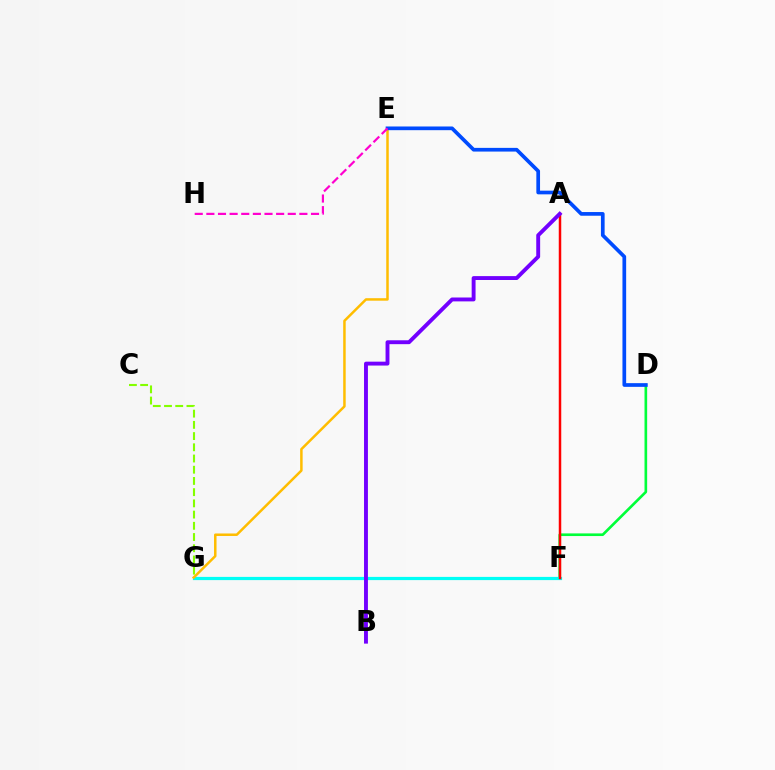{('D', 'F'): [{'color': '#00ff39', 'line_style': 'solid', 'thickness': 1.91}], ('F', 'G'): [{'color': '#00fff6', 'line_style': 'solid', 'thickness': 2.31}], ('E', 'G'): [{'color': '#ffbd00', 'line_style': 'solid', 'thickness': 1.8}], ('D', 'E'): [{'color': '#004bff', 'line_style': 'solid', 'thickness': 2.66}], ('E', 'H'): [{'color': '#ff00cf', 'line_style': 'dashed', 'thickness': 1.58}], ('C', 'G'): [{'color': '#84ff00', 'line_style': 'dashed', 'thickness': 1.52}], ('A', 'F'): [{'color': '#ff0000', 'line_style': 'solid', 'thickness': 1.79}], ('A', 'B'): [{'color': '#7200ff', 'line_style': 'solid', 'thickness': 2.8}]}